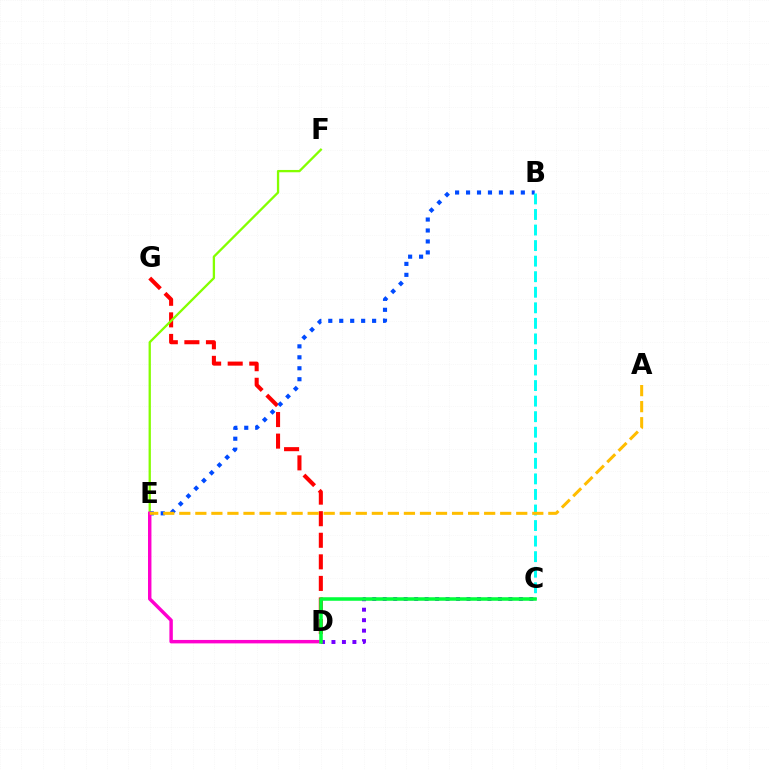{('D', 'G'): [{'color': '#ff0000', 'line_style': 'dashed', 'thickness': 2.93}], ('E', 'F'): [{'color': '#84ff00', 'line_style': 'solid', 'thickness': 1.66}], ('C', 'D'): [{'color': '#7200ff', 'line_style': 'dotted', 'thickness': 2.85}, {'color': '#00ff39', 'line_style': 'solid', 'thickness': 2.54}], ('B', 'E'): [{'color': '#004bff', 'line_style': 'dotted', 'thickness': 2.98}], ('D', 'E'): [{'color': '#ff00cf', 'line_style': 'solid', 'thickness': 2.48}], ('B', 'C'): [{'color': '#00fff6', 'line_style': 'dashed', 'thickness': 2.11}], ('A', 'E'): [{'color': '#ffbd00', 'line_style': 'dashed', 'thickness': 2.18}]}